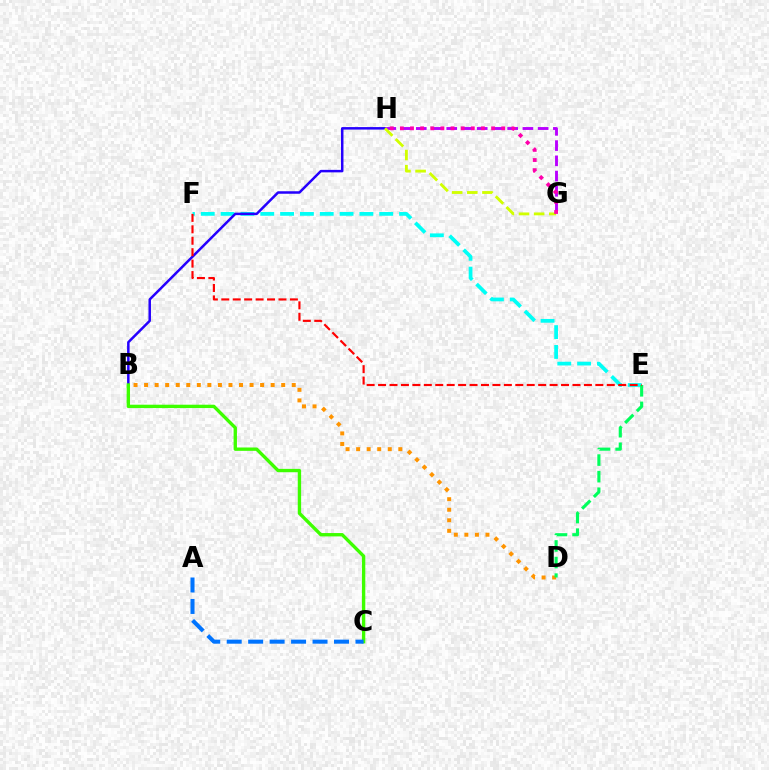{('E', 'F'): [{'color': '#00fff6', 'line_style': 'dashed', 'thickness': 2.69}, {'color': '#ff0000', 'line_style': 'dashed', 'thickness': 1.55}], ('B', 'H'): [{'color': '#2500ff', 'line_style': 'solid', 'thickness': 1.8}], ('B', 'D'): [{'color': '#ff9400', 'line_style': 'dotted', 'thickness': 2.87}], ('G', 'H'): [{'color': '#b900ff', 'line_style': 'dashed', 'thickness': 2.07}, {'color': '#d1ff00', 'line_style': 'dashed', 'thickness': 2.06}, {'color': '#ff00ac', 'line_style': 'dotted', 'thickness': 2.75}], ('B', 'C'): [{'color': '#3dff00', 'line_style': 'solid', 'thickness': 2.42}], ('A', 'C'): [{'color': '#0074ff', 'line_style': 'dashed', 'thickness': 2.92}], ('D', 'E'): [{'color': '#00ff5c', 'line_style': 'dashed', 'thickness': 2.25}]}